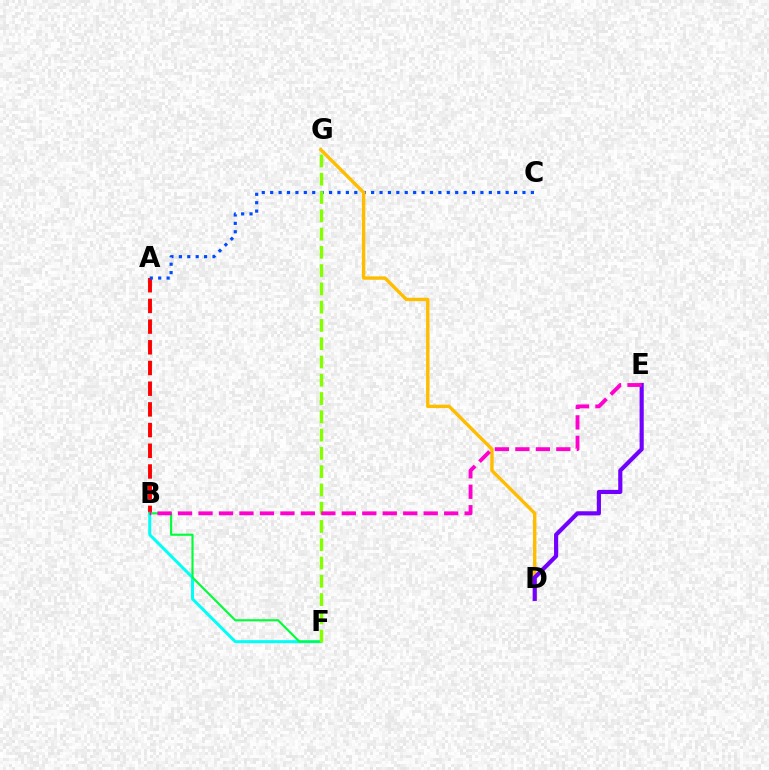{('A', 'B'): [{'color': '#ff0000', 'line_style': 'dashed', 'thickness': 2.81}], ('B', 'F'): [{'color': '#00fff6', 'line_style': 'solid', 'thickness': 2.16}, {'color': '#00ff39', 'line_style': 'solid', 'thickness': 1.55}], ('A', 'C'): [{'color': '#004bff', 'line_style': 'dotted', 'thickness': 2.28}], ('D', 'G'): [{'color': '#ffbd00', 'line_style': 'solid', 'thickness': 2.44}], ('D', 'E'): [{'color': '#7200ff', 'line_style': 'solid', 'thickness': 2.98}], ('F', 'G'): [{'color': '#84ff00', 'line_style': 'dashed', 'thickness': 2.48}], ('B', 'E'): [{'color': '#ff00cf', 'line_style': 'dashed', 'thickness': 2.78}]}